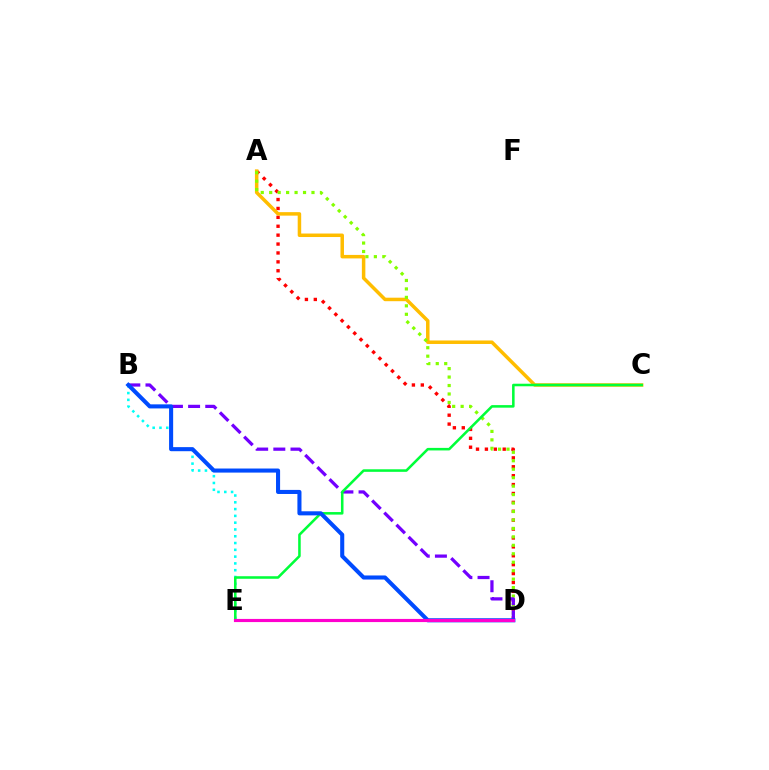{('A', 'D'): [{'color': '#ff0000', 'line_style': 'dotted', 'thickness': 2.42}, {'color': '#84ff00', 'line_style': 'dotted', 'thickness': 2.3}], ('B', 'E'): [{'color': '#00fff6', 'line_style': 'dotted', 'thickness': 1.84}], ('A', 'C'): [{'color': '#ffbd00', 'line_style': 'solid', 'thickness': 2.52}], ('B', 'D'): [{'color': '#7200ff', 'line_style': 'dashed', 'thickness': 2.33}, {'color': '#004bff', 'line_style': 'solid', 'thickness': 2.93}], ('C', 'E'): [{'color': '#00ff39', 'line_style': 'solid', 'thickness': 1.84}], ('D', 'E'): [{'color': '#ff00cf', 'line_style': 'solid', 'thickness': 2.27}]}